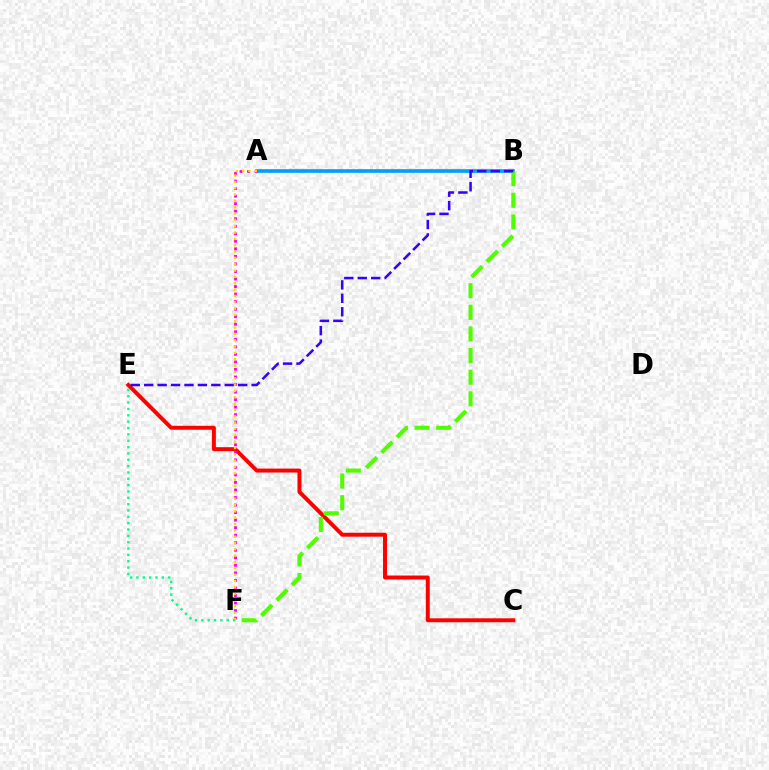{('C', 'E'): [{'color': '#ff0000', 'line_style': 'solid', 'thickness': 2.84}], ('A', 'B'): [{'color': '#009eff', 'line_style': 'solid', 'thickness': 2.63}], ('B', 'F'): [{'color': '#4fff00', 'line_style': 'dashed', 'thickness': 2.94}], ('B', 'E'): [{'color': '#3700ff', 'line_style': 'dashed', 'thickness': 1.82}], ('A', 'F'): [{'color': '#ff00ed', 'line_style': 'dotted', 'thickness': 2.05}, {'color': '#ffd500', 'line_style': 'dotted', 'thickness': 1.72}], ('E', 'F'): [{'color': '#00ff86', 'line_style': 'dotted', 'thickness': 1.72}]}